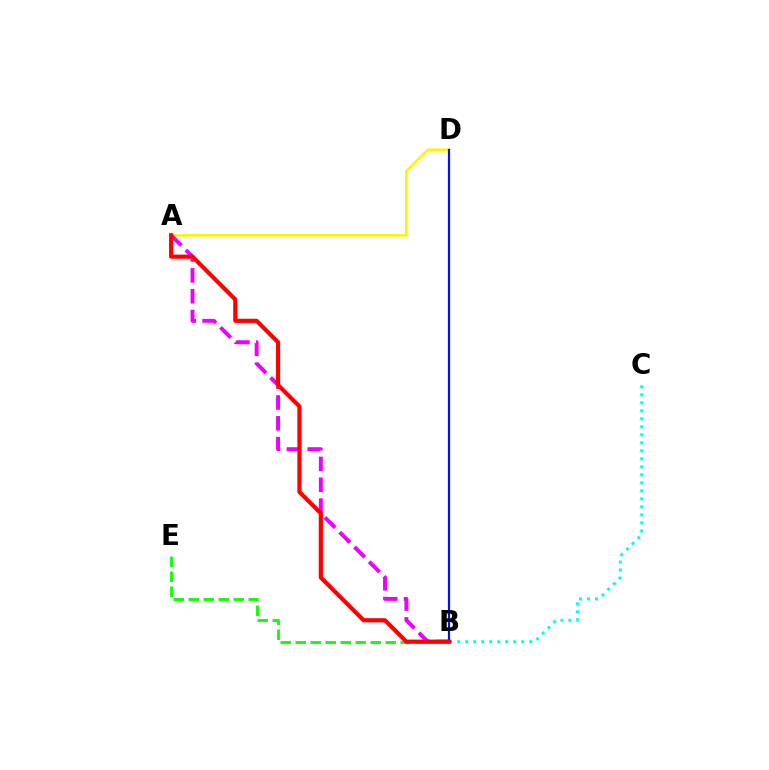{('A', 'D'): [{'color': '#fcf500', 'line_style': 'solid', 'thickness': 1.89}], ('A', 'B'): [{'color': '#ee00ff', 'line_style': 'dashed', 'thickness': 2.83}, {'color': '#ff0000', 'line_style': 'solid', 'thickness': 2.99}], ('B', 'D'): [{'color': '#0010ff', 'line_style': 'solid', 'thickness': 1.58}], ('B', 'E'): [{'color': '#08ff00', 'line_style': 'dashed', 'thickness': 2.04}], ('B', 'C'): [{'color': '#00fff6', 'line_style': 'dotted', 'thickness': 2.18}]}